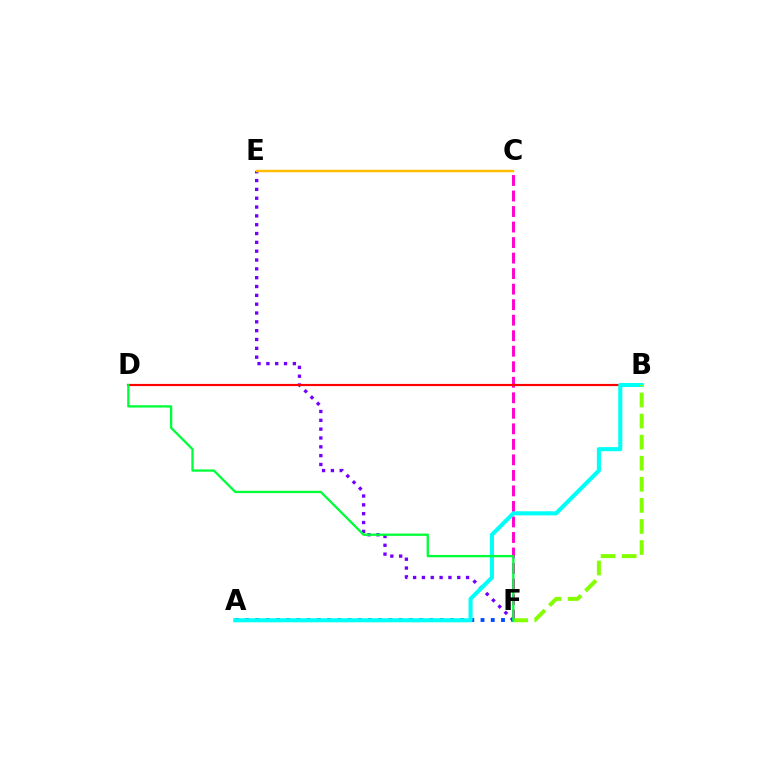{('C', 'F'): [{'color': '#ff00cf', 'line_style': 'dashed', 'thickness': 2.11}], ('E', 'F'): [{'color': '#7200ff', 'line_style': 'dotted', 'thickness': 2.4}], ('B', 'D'): [{'color': '#ff0000', 'line_style': 'solid', 'thickness': 1.57}], ('A', 'F'): [{'color': '#004bff', 'line_style': 'dotted', 'thickness': 2.78}], ('A', 'B'): [{'color': '#00fff6', 'line_style': 'solid', 'thickness': 2.94}], ('B', 'F'): [{'color': '#84ff00', 'line_style': 'dashed', 'thickness': 2.86}], ('D', 'F'): [{'color': '#00ff39', 'line_style': 'solid', 'thickness': 1.66}], ('C', 'E'): [{'color': '#ffbd00', 'line_style': 'solid', 'thickness': 1.78}]}